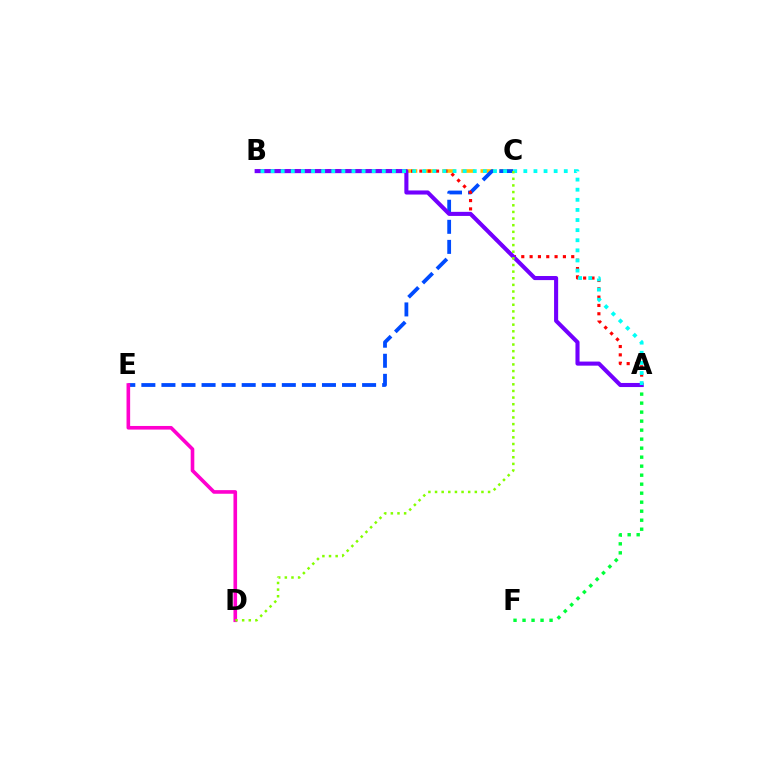{('B', 'C'): [{'color': '#ffbd00', 'line_style': 'dashed', 'thickness': 2.6}], ('C', 'E'): [{'color': '#004bff', 'line_style': 'dashed', 'thickness': 2.73}], ('D', 'E'): [{'color': '#ff00cf', 'line_style': 'solid', 'thickness': 2.61}], ('A', 'F'): [{'color': '#00ff39', 'line_style': 'dotted', 'thickness': 2.45}], ('A', 'B'): [{'color': '#ff0000', 'line_style': 'dotted', 'thickness': 2.26}, {'color': '#7200ff', 'line_style': 'solid', 'thickness': 2.94}, {'color': '#00fff6', 'line_style': 'dotted', 'thickness': 2.75}], ('C', 'D'): [{'color': '#84ff00', 'line_style': 'dotted', 'thickness': 1.8}]}